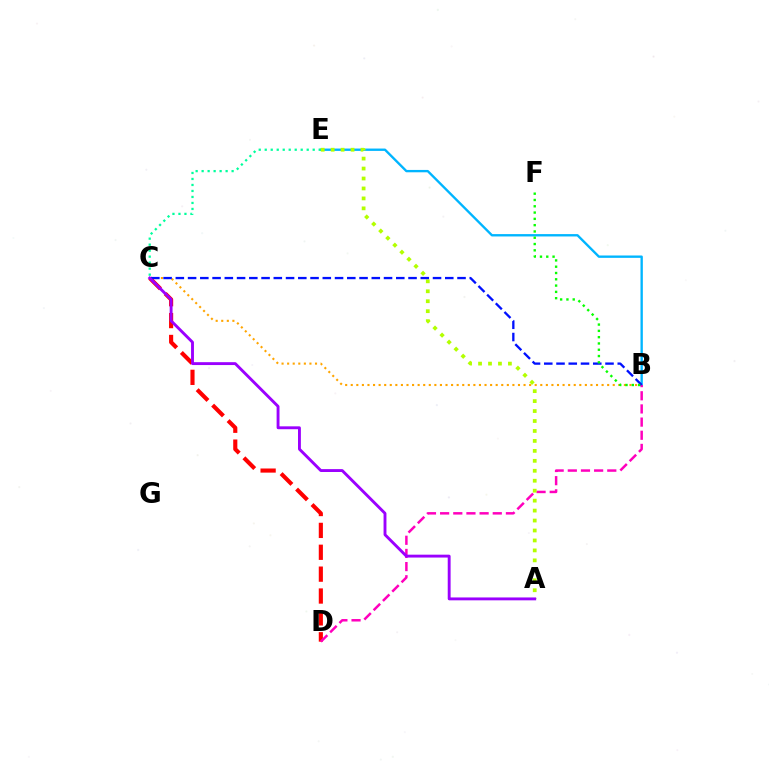{('C', 'D'): [{'color': '#ff0000', 'line_style': 'dashed', 'thickness': 2.97}], ('B', 'C'): [{'color': '#ffa500', 'line_style': 'dotted', 'thickness': 1.51}, {'color': '#0010ff', 'line_style': 'dashed', 'thickness': 1.66}], ('B', 'E'): [{'color': '#00b5ff', 'line_style': 'solid', 'thickness': 1.7}], ('C', 'E'): [{'color': '#00ff9d', 'line_style': 'dotted', 'thickness': 1.63}], ('B', 'D'): [{'color': '#ff00bd', 'line_style': 'dashed', 'thickness': 1.79}], ('A', 'E'): [{'color': '#b3ff00', 'line_style': 'dotted', 'thickness': 2.7}], ('A', 'C'): [{'color': '#9b00ff', 'line_style': 'solid', 'thickness': 2.08}], ('B', 'F'): [{'color': '#08ff00', 'line_style': 'dotted', 'thickness': 1.71}]}